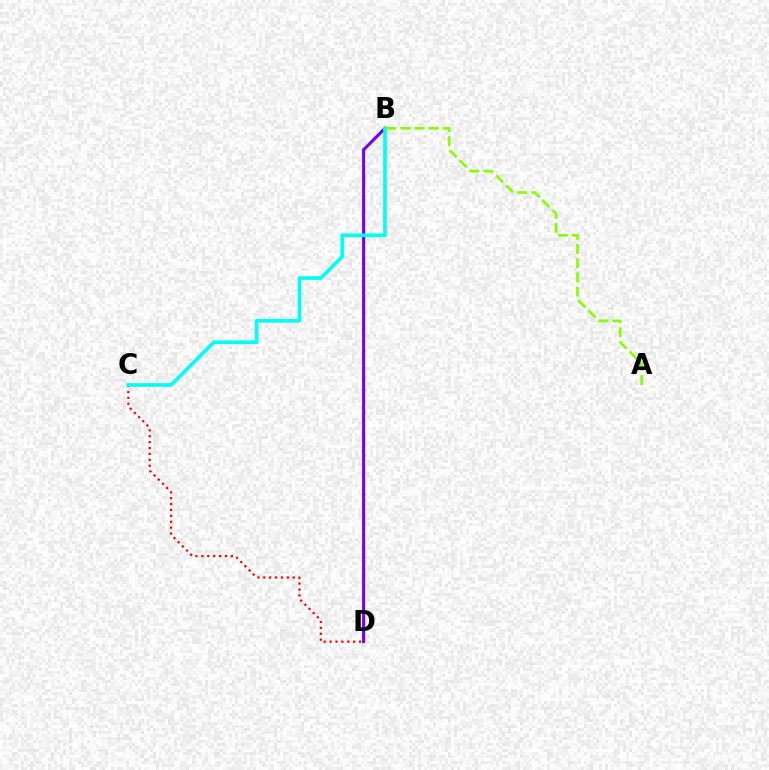{('C', 'D'): [{'color': '#ff0000', 'line_style': 'dotted', 'thickness': 1.6}], ('B', 'D'): [{'color': '#7200ff', 'line_style': 'solid', 'thickness': 2.22}], ('B', 'C'): [{'color': '#00fff6', 'line_style': 'solid', 'thickness': 2.64}], ('A', 'B'): [{'color': '#84ff00', 'line_style': 'dashed', 'thickness': 1.93}]}